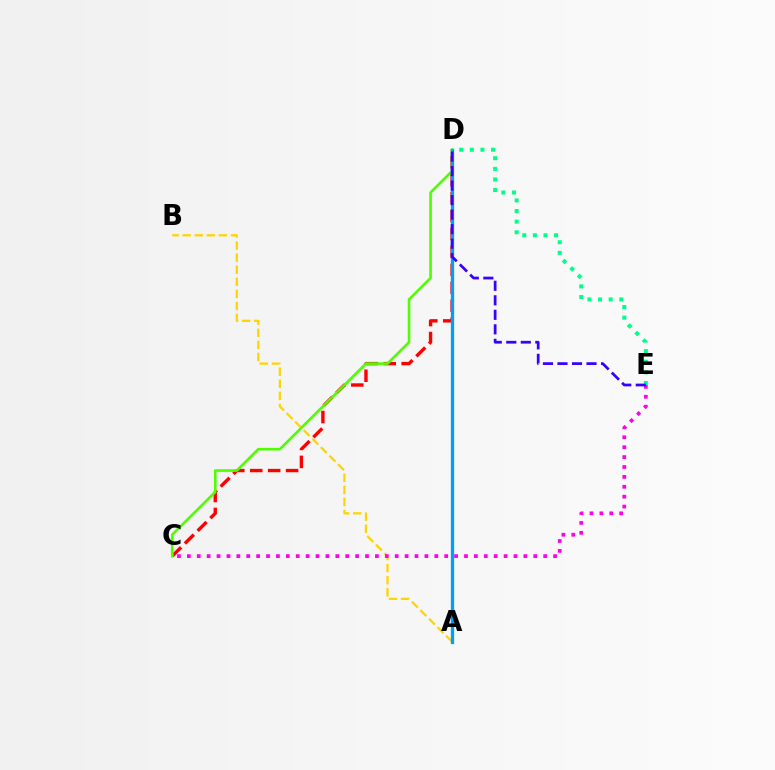{('C', 'D'): [{'color': '#ff0000', 'line_style': 'dashed', 'thickness': 2.44}, {'color': '#4fff00', 'line_style': 'solid', 'thickness': 1.89}], ('A', 'B'): [{'color': '#ffd500', 'line_style': 'dashed', 'thickness': 1.64}], ('C', 'E'): [{'color': '#ff00ed', 'line_style': 'dotted', 'thickness': 2.69}], ('A', 'D'): [{'color': '#009eff', 'line_style': 'solid', 'thickness': 2.36}], ('D', 'E'): [{'color': '#00ff86', 'line_style': 'dotted', 'thickness': 2.88}, {'color': '#3700ff', 'line_style': 'dashed', 'thickness': 1.97}]}